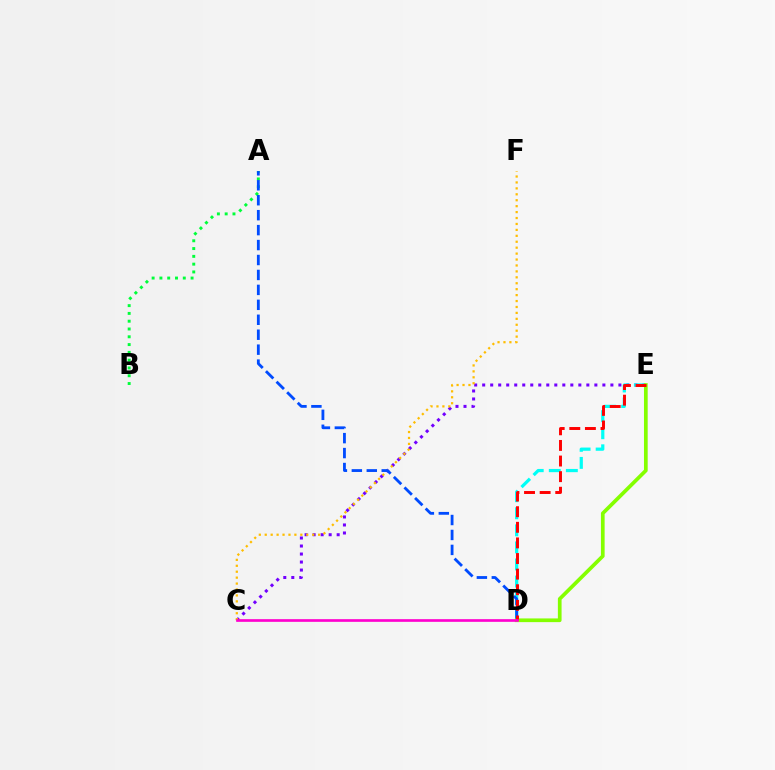{('C', 'E'): [{'color': '#7200ff', 'line_style': 'dotted', 'thickness': 2.18}], ('D', 'E'): [{'color': '#00fff6', 'line_style': 'dashed', 'thickness': 2.32}, {'color': '#84ff00', 'line_style': 'solid', 'thickness': 2.67}, {'color': '#ff0000', 'line_style': 'dashed', 'thickness': 2.12}], ('C', 'F'): [{'color': '#ffbd00', 'line_style': 'dotted', 'thickness': 1.61}], ('A', 'B'): [{'color': '#00ff39', 'line_style': 'dotted', 'thickness': 2.12}], ('A', 'D'): [{'color': '#004bff', 'line_style': 'dashed', 'thickness': 2.03}], ('C', 'D'): [{'color': '#ff00cf', 'line_style': 'solid', 'thickness': 1.93}]}